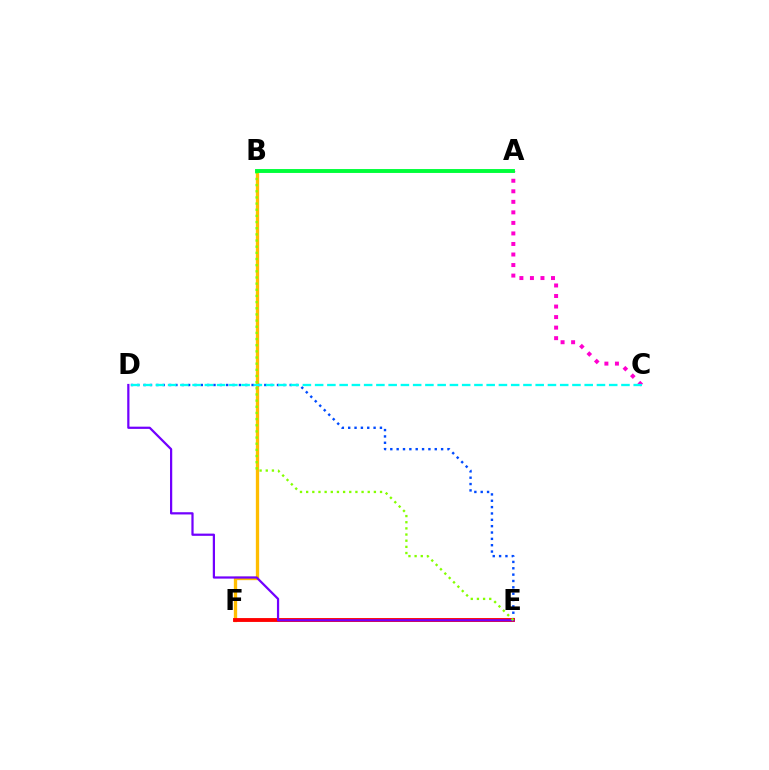{('A', 'C'): [{'color': '#ff00cf', 'line_style': 'dotted', 'thickness': 2.86}], ('B', 'F'): [{'color': '#ffbd00', 'line_style': 'solid', 'thickness': 2.39}], ('D', 'E'): [{'color': '#004bff', 'line_style': 'dotted', 'thickness': 1.73}, {'color': '#7200ff', 'line_style': 'solid', 'thickness': 1.6}], ('E', 'F'): [{'color': '#ff0000', 'line_style': 'solid', 'thickness': 2.78}], ('C', 'D'): [{'color': '#00fff6', 'line_style': 'dashed', 'thickness': 1.66}], ('B', 'E'): [{'color': '#84ff00', 'line_style': 'dotted', 'thickness': 1.67}], ('A', 'B'): [{'color': '#00ff39', 'line_style': 'solid', 'thickness': 2.81}]}